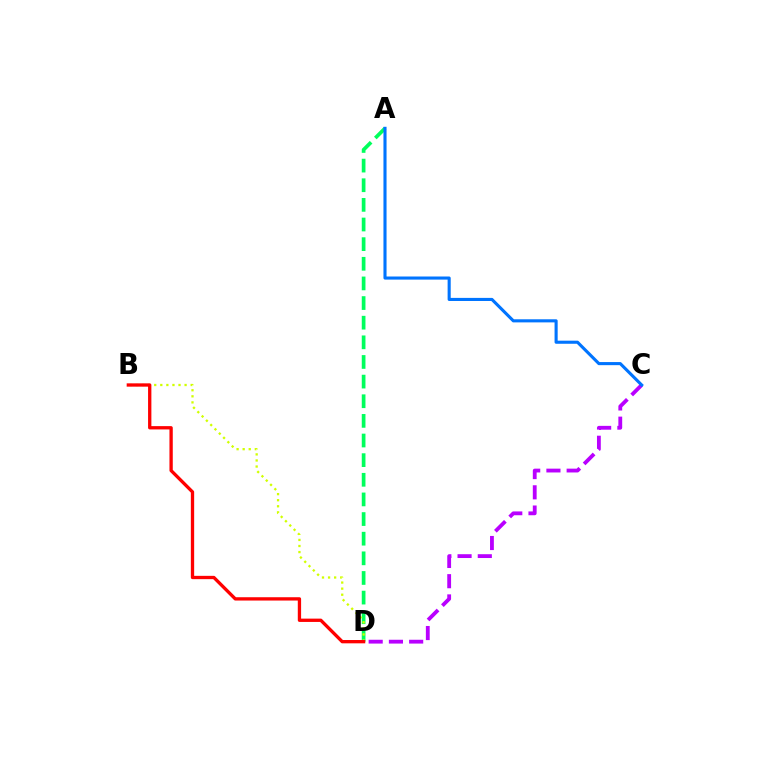{('A', 'D'): [{'color': '#00ff5c', 'line_style': 'dashed', 'thickness': 2.67}], ('B', 'D'): [{'color': '#d1ff00', 'line_style': 'dotted', 'thickness': 1.65}, {'color': '#ff0000', 'line_style': 'solid', 'thickness': 2.39}], ('C', 'D'): [{'color': '#b900ff', 'line_style': 'dashed', 'thickness': 2.75}], ('A', 'C'): [{'color': '#0074ff', 'line_style': 'solid', 'thickness': 2.23}]}